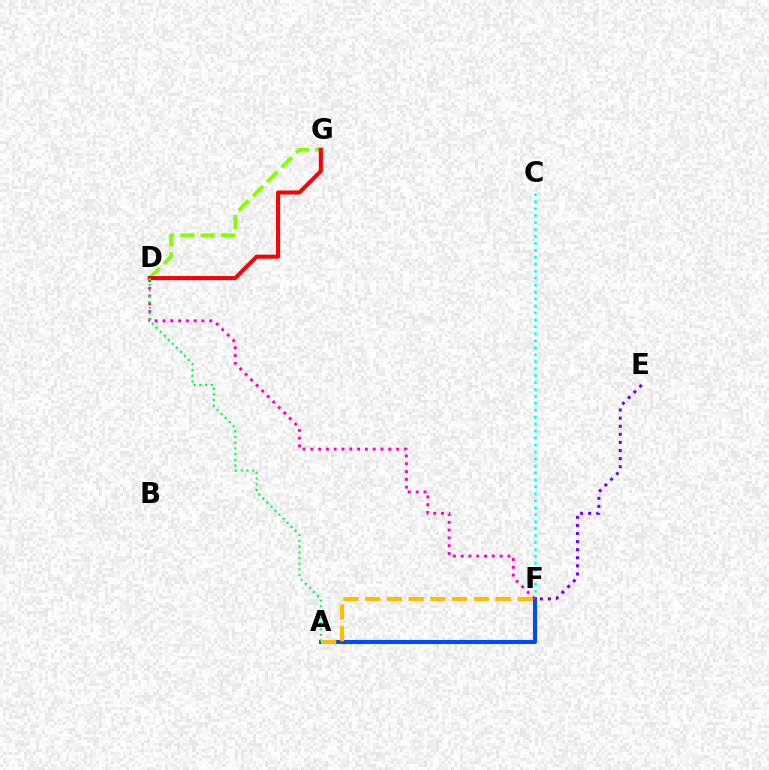{('C', 'F'): [{'color': '#00fff6', 'line_style': 'dotted', 'thickness': 1.89}], ('E', 'F'): [{'color': '#7200ff', 'line_style': 'dotted', 'thickness': 2.2}], ('D', 'G'): [{'color': '#84ff00', 'line_style': 'dashed', 'thickness': 2.76}, {'color': '#ff0000', 'line_style': 'solid', 'thickness': 2.93}], ('A', 'F'): [{'color': '#004bff', 'line_style': 'solid', 'thickness': 2.93}, {'color': '#ffbd00', 'line_style': 'dashed', 'thickness': 2.96}], ('D', 'F'): [{'color': '#ff00cf', 'line_style': 'dotted', 'thickness': 2.12}], ('A', 'D'): [{'color': '#00ff39', 'line_style': 'dotted', 'thickness': 1.55}]}